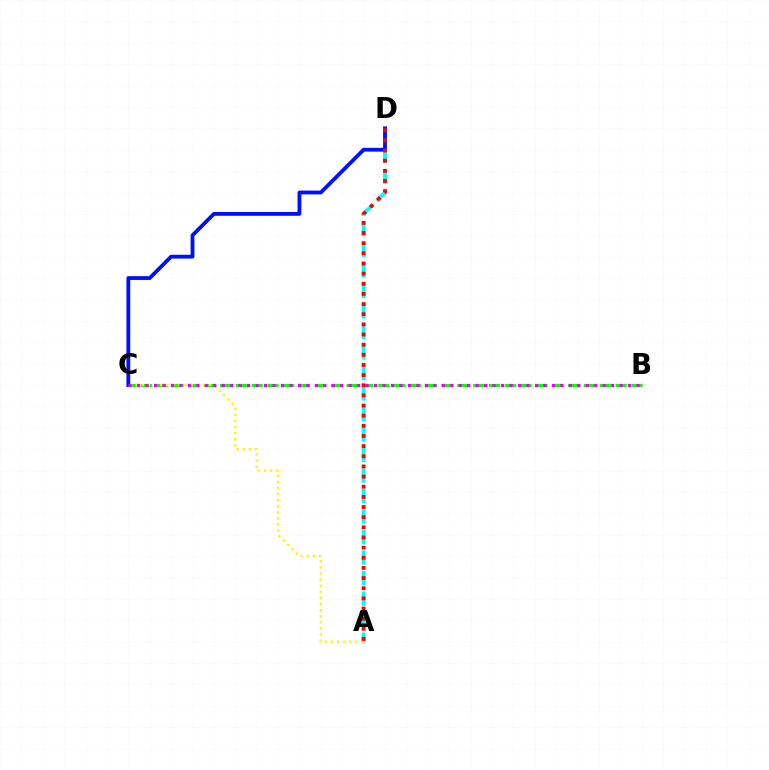{('A', 'D'): [{'color': '#00fff6', 'line_style': 'dashed', 'thickness': 2.79}, {'color': '#ff0000', 'line_style': 'dotted', 'thickness': 2.76}], ('B', 'C'): [{'color': '#08ff00', 'line_style': 'dashed', 'thickness': 2.15}, {'color': '#ee00ff', 'line_style': 'dotted', 'thickness': 2.3}], ('C', 'D'): [{'color': '#0010ff', 'line_style': 'solid', 'thickness': 2.75}], ('A', 'C'): [{'color': '#fcf500', 'line_style': 'dotted', 'thickness': 1.66}]}